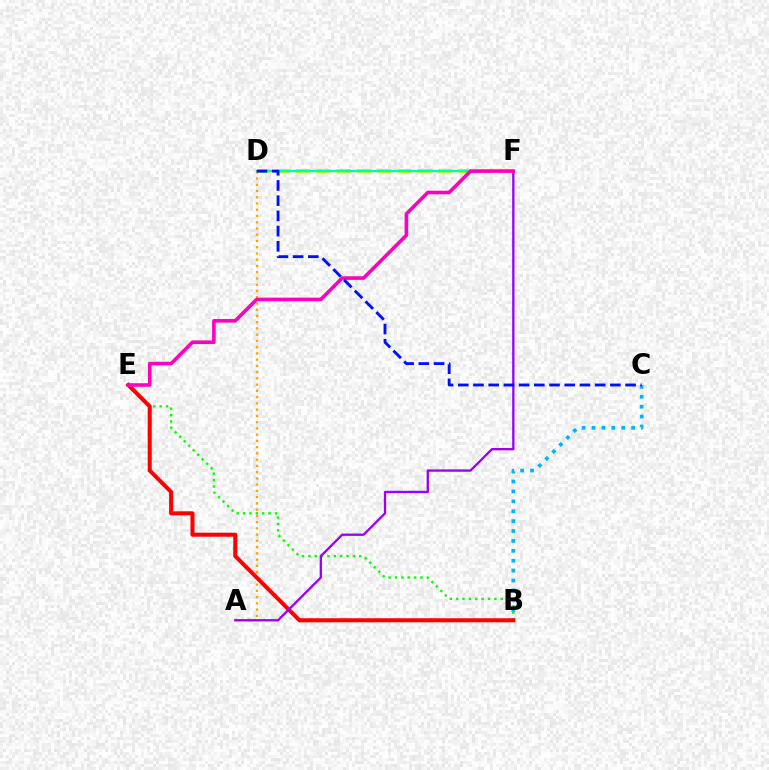{('D', 'F'): [{'color': '#b3ff00', 'line_style': 'dashed', 'thickness': 2.76}, {'color': '#00ff9d', 'line_style': 'solid', 'thickness': 1.61}], ('B', 'C'): [{'color': '#00b5ff', 'line_style': 'dotted', 'thickness': 2.69}], ('A', 'D'): [{'color': '#ffa500', 'line_style': 'dotted', 'thickness': 1.7}], ('B', 'E'): [{'color': '#08ff00', 'line_style': 'dotted', 'thickness': 1.73}, {'color': '#ff0000', 'line_style': 'solid', 'thickness': 2.91}], ('A', 'F'): [{'color': '#9b00ff', 'line_style': 'solid', 'thickness': 1.68}], ('E', 'F'): [{'color': '#ff00bd', 'line_style': 'solid', 'thickness': 2.59}], ('C', 'D'): [{'color': '#0010ff', 'line_style': 'dashed', 'thickness': 2.07}]}